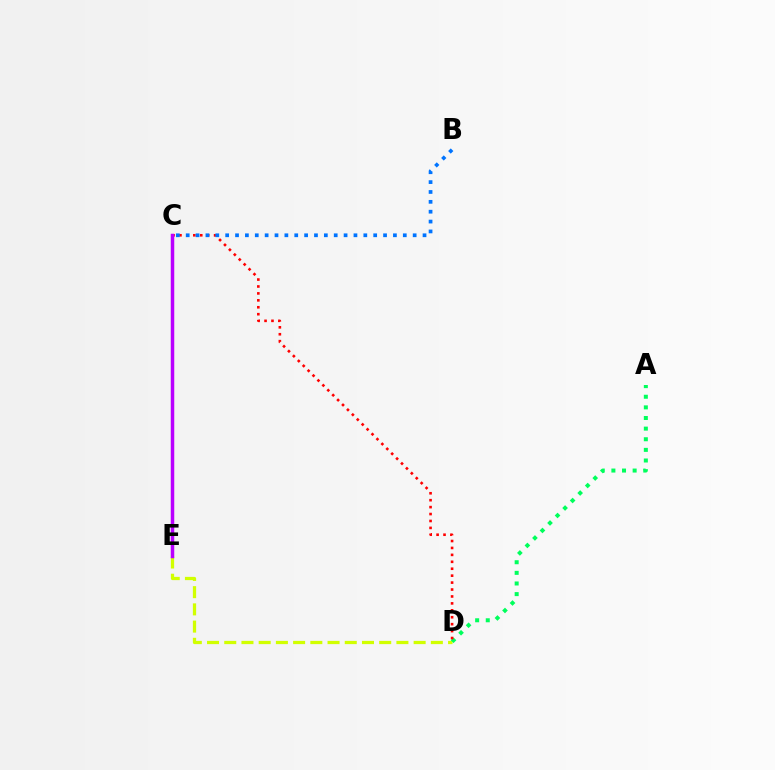{('D', 'E'): [{'color': '#d1ff00', 'line_style': 'dashed', 'thickness': 2.34}], ('A', 'D'): [{'color': '#00ff5c', 'line_style': 'dotted', 'thickness': 2.89}], ('C', 'D'): [{'color': '#ff0000', 'line_style': 'dotted', 'thickness': 1.88}], ('B', 'C'): [{'color': '#0074ff', 'line_style': 'dotted', 'thickness': 2.68}], ('C', 'E'): [{'color': '#b900ff', 'line_style': 'solid', 'thickness': 2.52}]}